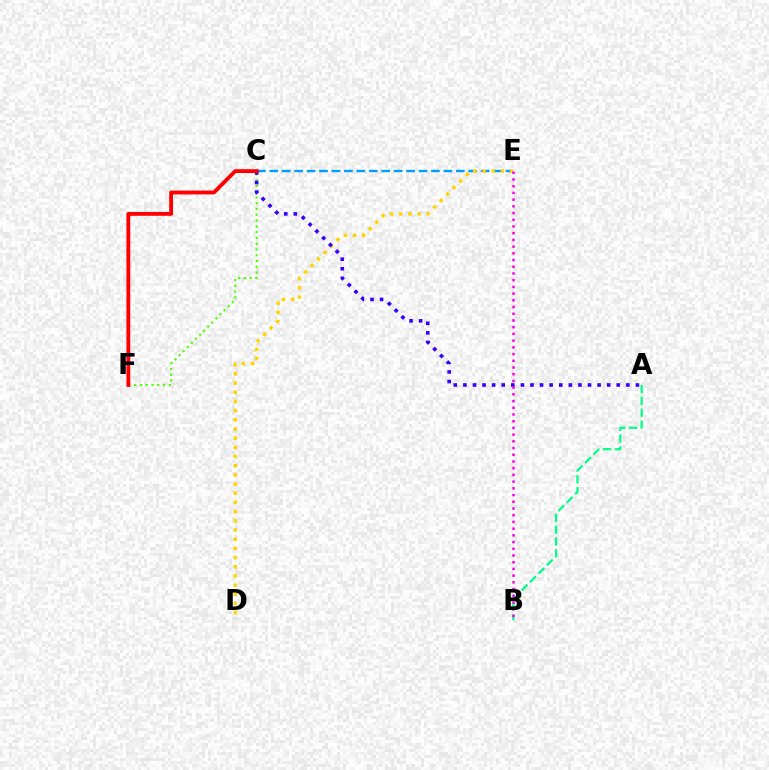{('A', 'B'): [{'color': '#00ff86', 'line_style': 'dashed', 'thickness': 1.61}], ('C', 'F'): [{'color': '#4fff00', 'line_style': 'dotted', 'thickness': 1.57}, {'color': '#ff0000', 'line_style': 'solid', 'thickness': 2.76}], ('C', 'E'): [{'color': '#009eff', 'line_style': 'dashed', 'thickness': 1.69}], ('D', 'E'): [{'color': '#ffd500', 'line_style': 'dotted', 'thickness': 2.49}], ('A', 'C'): [{'color': '#3700ff', 'line_style': 'dotted', 'thickness': 2.6}], ('B', 'E'): [{'color': '#ff00ed', 'line_style': 'dotted', 'thickness': 1.82}]}